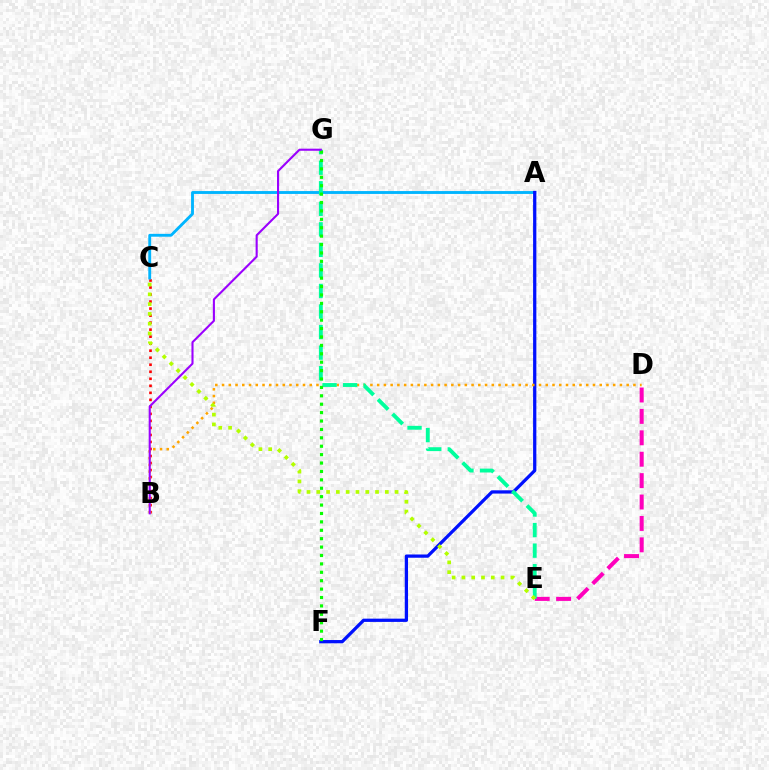{('B', 'C'): [{'color': '#ff0000', 'line_style': 'dotted', 'thickness': 1.91}], ('A', 'C'): [{'color': '#00b5ff', 'line_style': 'solid', 'thickness': 2.06}], ('A', 'F'): [{'color': '#0010ff', 'line_style': 'solid', 'thickness': 2.35}], ('D', 'E'): [{'color': '#ff00bd', 'line_style': 'dashed', 'thickness': 2.91}], ('B', 'D'): [{'color': '#ffa500', 'line_style': 'dotted', 'thickness': 1.83}], ('E', 'G'): [{'color': '#00ff9d', 'line_style': 'dashed', 'thickness': 2.79}], ('F', 'G'): [{'color': '#08ff00', 'line_style': 'dotted', 'thickness': 2.28}], ('C', 'E'): [{'color': '#b3ff00', 'line_style': 'dotted', 'thickness': 2.66}], ('B', 'G'): [{'color': '#9b00ff', 'line_style': 'solid', 'thickness': 1.51}]}